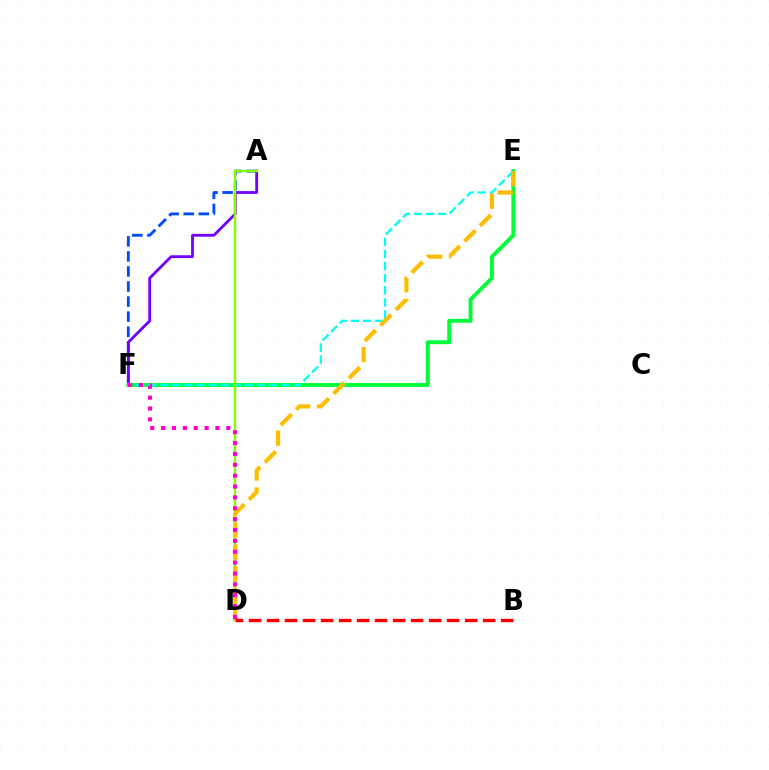{('A', 'F'): [{'color': '#004bff', 'line_style': 'dashed', 'thickness': 2.05}, {'color': '#7200ff', 'line_style': 'solid', 'thickness': 2.03}], ('E', 'F'): [{'color': '#00ff39', 'line_style': 'solid', 'thickness': 2.82}, {'color': '#00fff6', 'line_style': 'dashed', 'thickness': 1.64}], ('A', 'D'): [{'color': '#84ff00', 'line_style': 'solid', 'thickness': 1.75}], ('D', 'E'): [{'color': '#ffbd00', 'line_style': 'dashed', 'thickness': 2.98}], ('D', 'F'): [{'color': '#ff00cf', 'line_style': 'dotted', 'thickness': 2.95}], ('B', 'D'): [{'color': '#ff0000', 'line_style': 'dashed', 'thickness': 2.45}]}